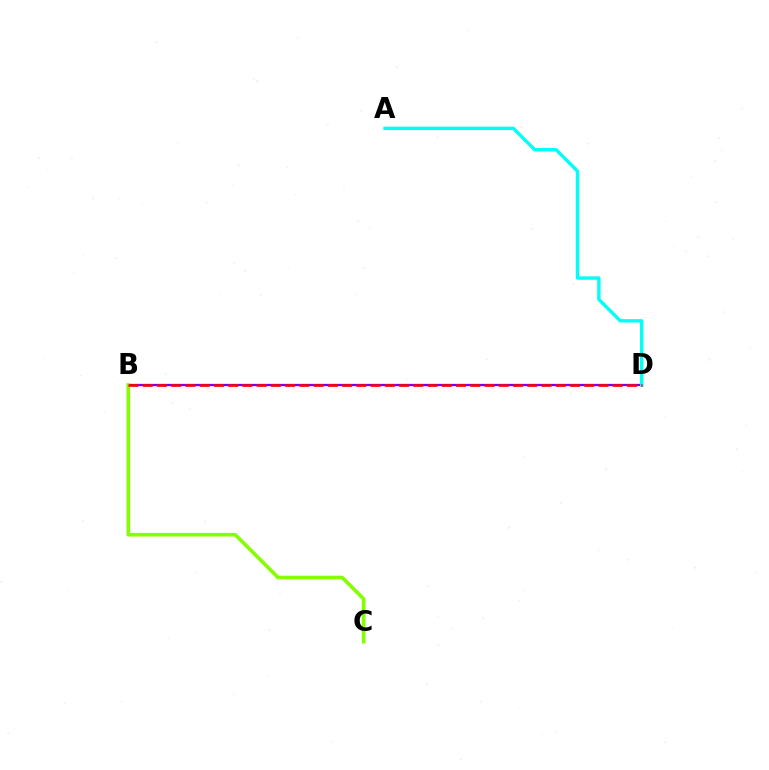{('B', 'D'): [{'color': '#7200ff', 'line_style': 'solid', 'thickness': 1.64}, {'color': '#ff0000', 'line_style': 'dashed', 'thickness': 1.93}], ('A', 'D'): [{'color': '#00fff6', 'line_style': 'solid', 'thickness': 2.44}], ('B', 'C'): [{'color': '#84ff00', 'line_style': 'solid', 'thickness': 2.61}]}